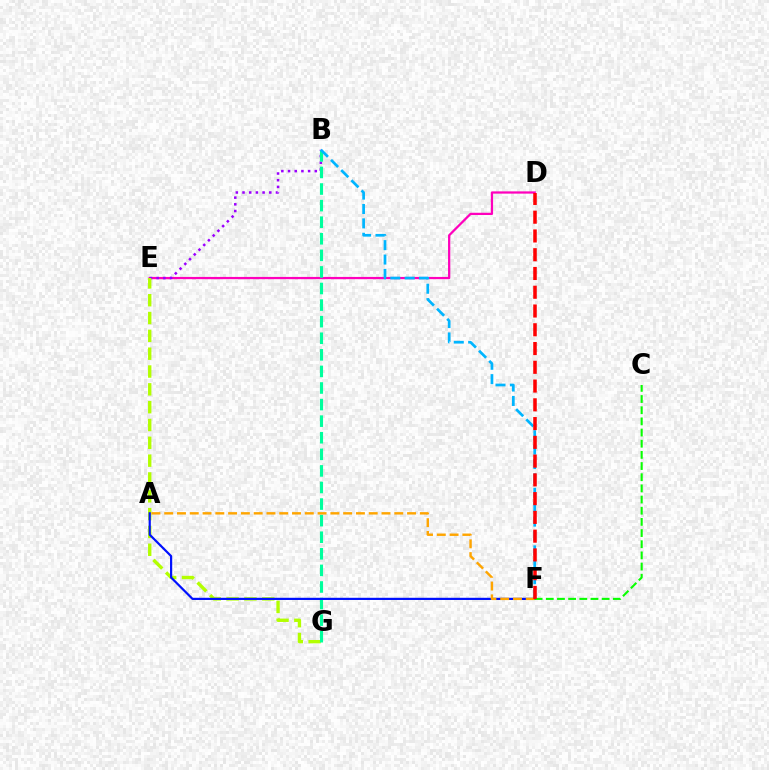{('D', 'E'): [{'color': '#ff00bd', 'line_style': 'solid', 'thickness': 1.62}], ('B', 'E'): [{'color': '#9b00ff', 'line_style': 'dotted', 'thickness': 1.82}], ('E', 'G'): [{'color': '#b3ff00', 'line_style': 'dashed', 'thickness': 2.42}], ('B', 'G'): [{'color': '#00ff9d', 'line_style': 'dashed', 'thickness': 2.25}], ('B', 'F'): [{'color': '#00b5ff', 'line_style': 'dashed', 'thickness': 1.96}], ('A', 'F'): [{'color': '#0010ff', 'line_style': 'solid', 'thickness': 1.58}, {'color': '#ffa500', 'line_style': 'dashed', 'thickness': 1.74}], ('C', 'F'): [{'color': '#08ff00', 'line_style': 'dashed', 'thickness': 1.52}], ('D', 'F'): [{'color': '#ff0000', 'line_style': 'dashed', 'thickness': 2.55}]}